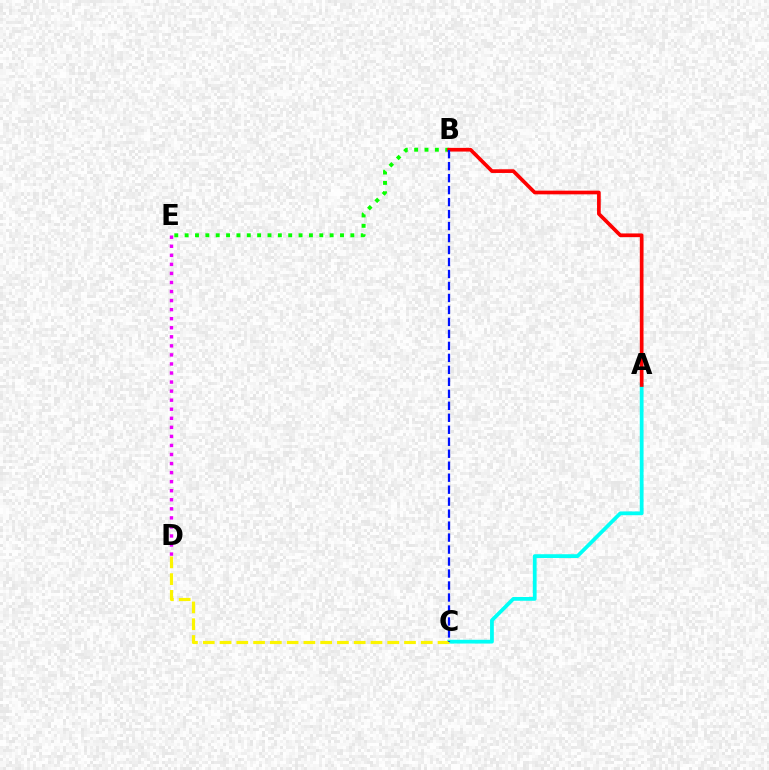{('A', 'C'): [{'color': '#00fff6', 'line_style': 'solid', 'thickness': 2.71}], ('D', 'E'): [{'color': '#ee00ff', 'line_style': 'dotted', 'thickness': 2.46}], ('C', 'D'): [{'color': '#fcf500', 'line_style': 'dashed', 'thickness': 2.28}], ('B', 'E'): [{'color': '#08ff00', 'line_style': 'dotted', 'thickness': 2.81}], ('A', 'B'): [{'color': '#ff0000', 'line_style': 'solid', 'thickness': 2.66}], ('B', 'C'): [{'color': '#0010ff', 'line_style': 'dashed', 'thickness': 1.63}]}